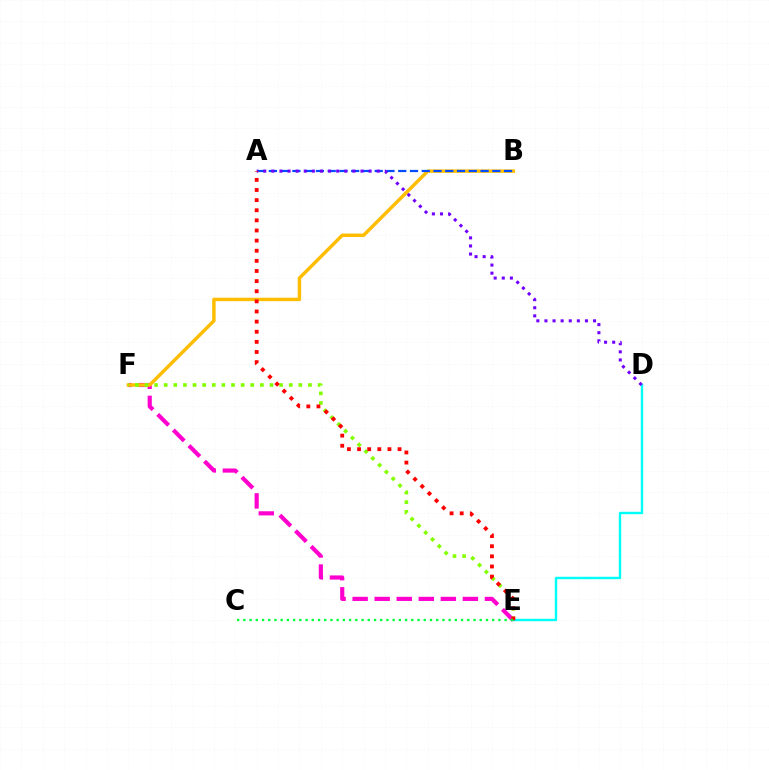{('E', 'F'): [{'color': '#ff00cf', 'line_style': 'dashed', 'thickness': 3.0}, {'color': '#84ff00', 'line_style': 'dotted', 'thickness': 2.61}], ('B', 'F'): [{'color': '#ffbd00', 'line_style': 'solid', 'thickness': 2.48}], ('A', 'B'): [{'color': '#004bff', 'line_style': 'dashed', 'thickness': 1.6}], ('D', 'E'): [{'color': '#00fff6', 'line_style': 'solid', 'thickness': 1.74}], ('A', 'D'): [{'color': '#7200ff', 'line_style': 'dotted', 'thickness': 2.2}], ('A', 'E'): [{'color': '#ff0000', 'line_style': 'dotted', 'thickness': 2.75}], ('C', 'E'): [{'color': '#00ff39', 'line_style': 'dotted', 'thickness': 1.69}]}